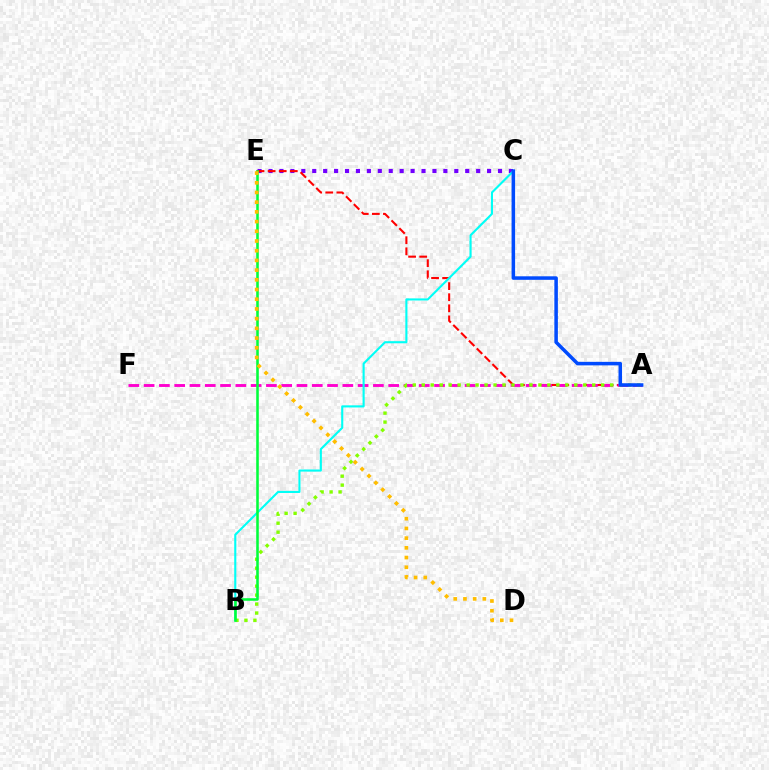{('C', 'E'): [{'color': '#7200ff', 'line_style': 'dotted', 'thickness': 2.97}], ('A', 'E'): [{'color': '#ff0000', 'line_style': 'dashed', 'thickness': 1.51}], ('A', 'F'): [{'color': '#ff00cf', 'line_style': 'dashed', 'thickness': 2.08}], ('B', 'C'): [{'color': '#00fff6', 'line_style': 'solid', 'thickness': 1.52}], ('A', 'B'): [{'color': '#84ff00', 'line_style': 'dotted', 'thickness': 2.44}], ('B', 'E'): [{'color': '#00ff39', 'line_style': 'solid', 'thickness': 1.85}], ('A', 'C'): [{'color': '#004bff', 'line_style': 'solid', 'thickness': 2.53}], ('D', 'E'): [{'color': '#ffbd00', 'line_style': 'dotted', 'thickness': 2.64}]}